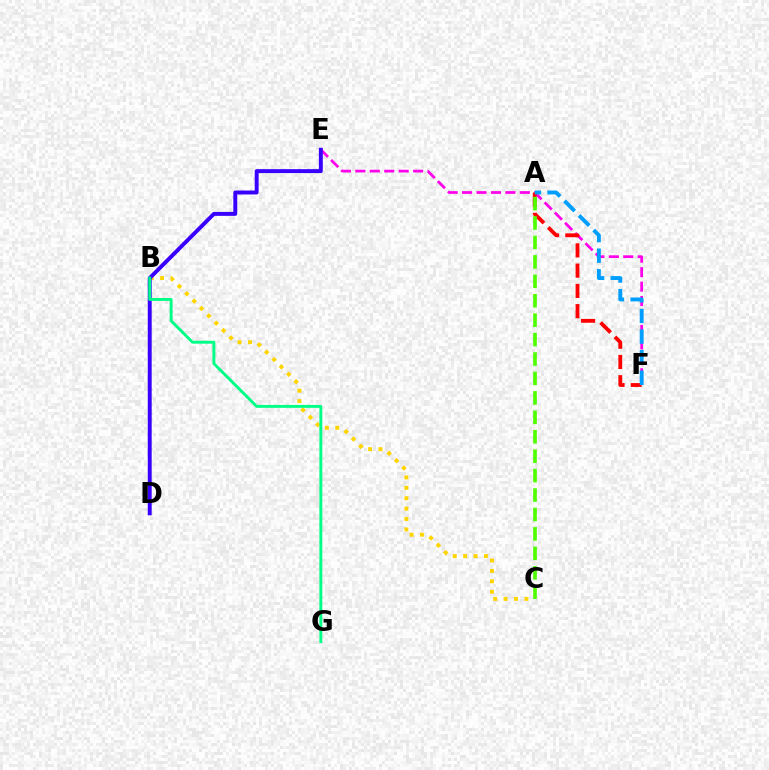{('E', 'F'): [{'color': '#ff00ed', 'line_style': 'dashed', 'thickness': 1.96}], ('A', 'F'): [{'color': '#ff0000', 'line_style': 'dashed', 'thickness': 2.75}, {'color': '#009eff', 'line_style': 'dashed', 'thickness': 2.8}], ('A', 'C'): [{'color': '#4fff00', 'line_style': 'dashed', 'thickness': 2.64}], ('B', 'C'): [{'color': '#ffd500', 'line_style': 'dotted', 'thickness': 2.83}], ('D', 'E'): [{'color': '#3700ff', 'line_style': 'solid', 'thickness': 2.83}], ('B', 'G'): [{'color': '#00ff86', 'line_style': 'solid', 'thickness': 2.09}]}